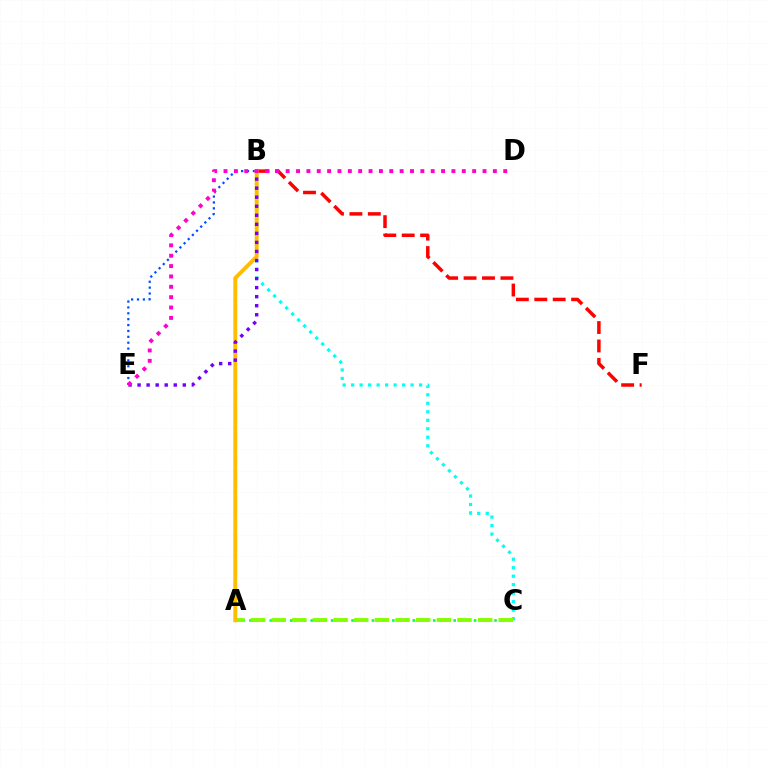{('B', 'E'): [{'color': '#004bff', 'line_style': 'dotted', 'thickness': 1.6}, {'color': '#7200ff', 'line_style': 'dotted', 'thickness': 2.46}], ('B', 'C'): [{'color': '#00fff6', 'line_style': 'dotted', 'thickness': 2.31}], ('A', 'C'): [{'color': '#00ff39', 'line_style': 'dotted', 'thickness': 1.85}, {'color': '#84ff00', 'line_style': 'dashed', 'thickness': 2.81}], ('B', 'F'): [{'color': '#ff0000', 'line_style': 'dashed', 'thickness': 2.5}], ('A', 'B'): [{'color': '#ffbd00', 'line_style': 'solid', 'thickness': 2.81}], ('D', 'E'): [{'color': '#ff00cf', 'line_style': 'dotted', 'thickness': 2.81}]}